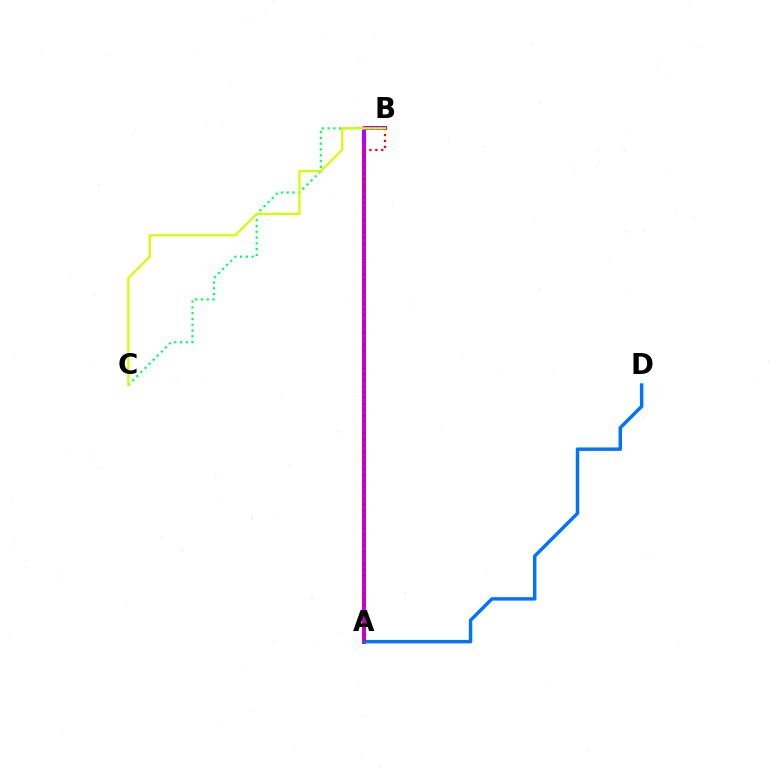{('A', 'B'): [{'color': '#b900ff', 'line_style': 'solid', 'thickness': 2.87}, {'color': '#ff0000', 'line_style': 'dotted', 'thickness': 1.61}], ('B', 'C'): [{'color': '#00ff5c', 'line_style': 'dotted', 'thickness': 1.57}, {'color': '#d1ff00', 'line_style': 'solid', 'thickness': 1.6}], ('A', 'D'): [{'color': '#0074ff', 'line_style': 'solid', 'thickness': 2.48}]}